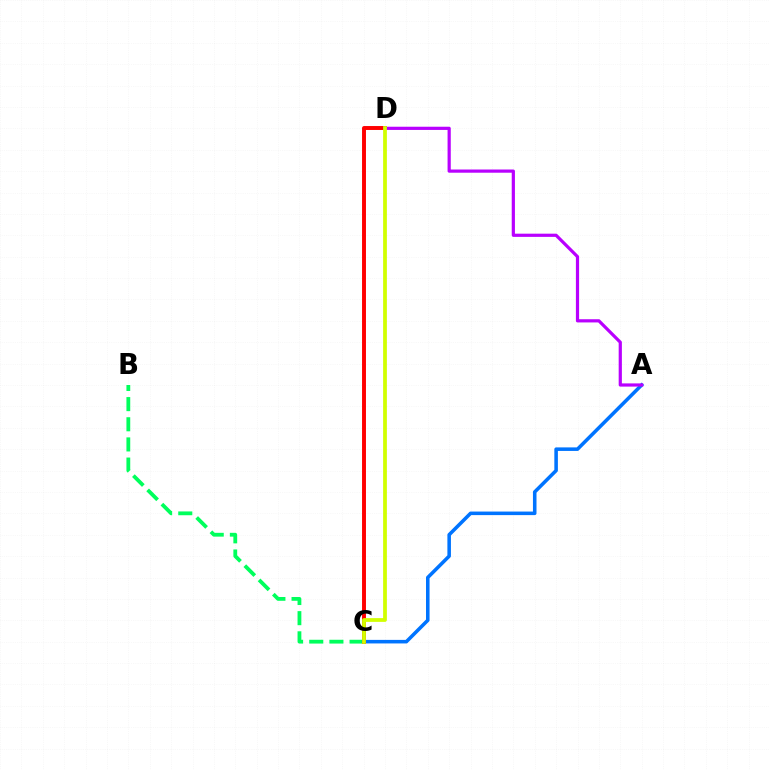{('B', 'C'): [{'color': '#00ff5c', 'line_style': 'dashed', 'thickness': 2.74}], ('A', 'C'): [{'color': '#0074ff', 'line_style': 'solid', 'thickness': 2.56}], ('C', 'D'): [{'color': '#ff0000', 'line_style': 'solid', 'thickness': 2.83}, {'color': '#d1ff00', 'line_style': 'solid', 'thickness': 2.71}], ('A', 'D'): [{'color': '#b900ff', 'line_style': 'solid', 'thickness': 2.31}]}